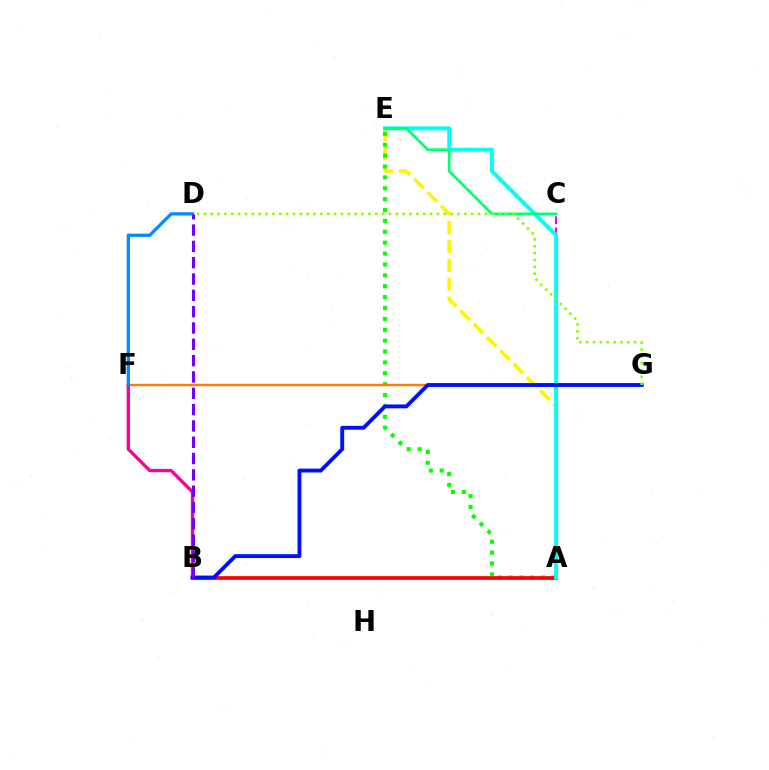{('A', 'E'): [{'color': '#fcf500', 'line_style': 'dashed', 'thickness': 2.56}, {'color': '#08ff00', 'line_style': 'dotted', 'thickness': 2.96}, {'color': '#00fff6', 'line_style': 'solid', 'thickness': 2.86}], ('A', 'C'): [{'color': '#ee00ff', 'line_style': 'dashed', 'thickness': 1.5}], ('A', 'B'): [{'color': '#ff0000', 'line_style': 'solid', 'thickness': 2.67}], ('F', 'G'): [{'color': '#ff7c00', 'line_style': 'solid', 'thickness': 1.72}], ('B', 'F'): [{'color': '#ff0094', 'line_style': 'solid', 'thickness': 2.4}], ('D', 'F'): [{'color': '#008cff', 'line_style': 'solid', 'thickness': 2.34}], ('C', 'E'): [{'color': '#00ff74', 'line_style': 'solid', 'thickness': 1.95}], ('B', 'G'): [{'color': '#0010ff', 'line_style': 'solid', 'thickness': 2.78}], ('D', 'G'): [{'color': '#84ff00', 'line_style': 'dotted', 'thickness': 1.86}], ('B', 'D'): [{'color': '#7200ff', 'line_style': 'dashed', 'thickness': 2.22}]}